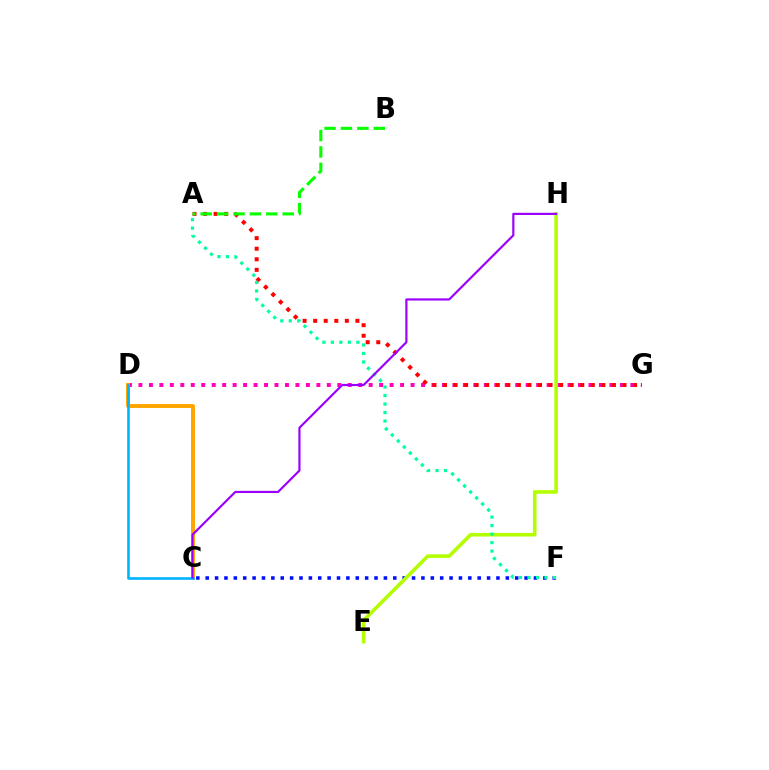{('D', 'G'): [{'color': '#ff00bd', 'line_style': 'dotted', 'thickness': 2.84}], ('C', 'D'): [{'color': '#ffa500', 'line_style': 'solid', 'thickness': 2.83}, {'color': '#00b5ff', 'line_style': 'solid', 'thickness': 1.9}], ('C', 'F'): [{'color': '#0010ff', 'line_style': 'dotted', 'thickness': 2.55}], ('E', 'H'): [{'color': '#b3ff00', 'line_style': 'solid', 'thickness': 2.58}], ('A', 'G'): [{'color': '#ff0000', 'line_style': 'dotted', 'thickness': 2.87}], ('A', 'B'): [{'color': '#08ff00', 'line_style': 'dashed', 'thickness': 2.23}], ('A', 'F'): [{'color': '#00ff9d', 'line_style': 'dotted', 'thickness': 2.31}], ('C', 'H'): [{'color': '#9b00ff', 'line_style': 'solid', 'thickness': 1.57}]}